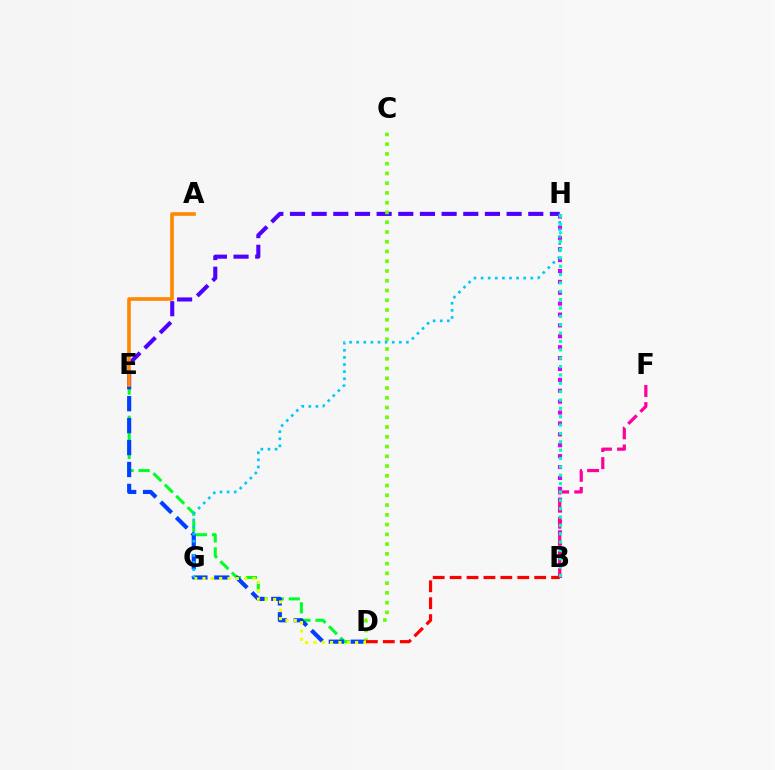{('D', 'E'): [{'color': '#00ff27', 'line_style': 'dashed', 'thickness': 2.18}, {'color': '#003fff', 'line_style': 'dashed', 'thickness': 2.98}], ('B', 'H'): [{'color': '#d600ff', 'line_style': 'dotted', 'thickness': 2.96}, {'color': '#00ffaf', 'line_style': 'dotted', 'thickness': 2.27}], ('B', 'F'): [{'color': '#ff00a0', 'line_style': 'dashed', 'thickness': 2.32}], ('E', 'H'): [{'color': '#4f00ff', 'line_style': 'dashed', 'thickness': 2.94}], ('C', 'D'): [{'color': '#66ff00', 'line_style': 'dotted', 'thickness': 2.65}], ('D', 'G'): [{'color': '#eeff00', 'line_style': 'dotted', 'thickness': 2.26}], ('G', 'H'): [{'color': '#00c7ff', 'line_style': 'dotted', 'thickness': 1.93}], ('B', 'D'): [{'color': '#ff0000', 'line_style': 'dashed', 'thickness': 2.3}], ('A', 'E'): [{'color': '#ff8800', 'line_style': 'solid', 'thickness': 2.61}]}